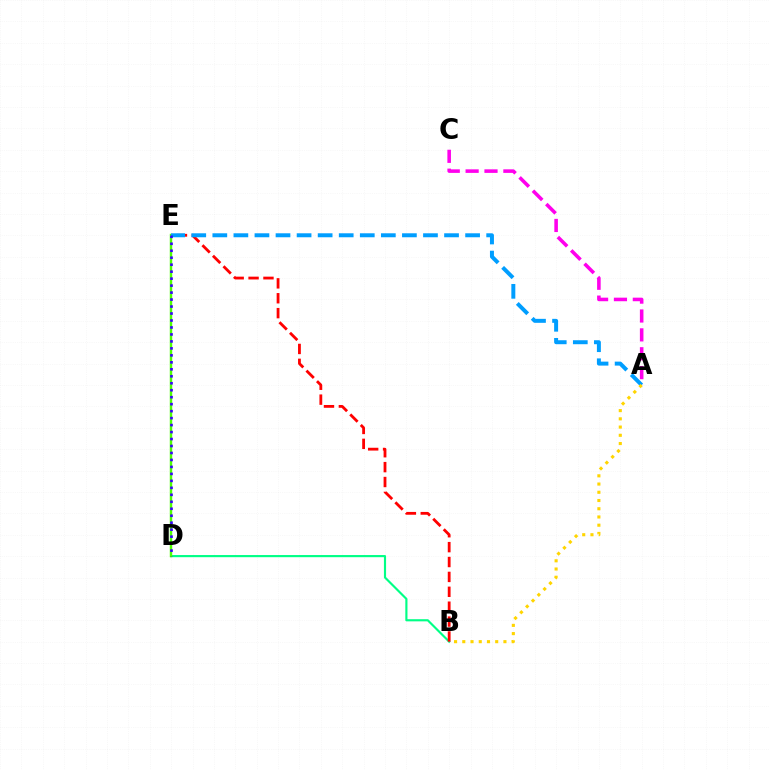{('B', 'D'): [{'color': '#00ff86', 'line_style': 'solid', 'thickness': 1.55}], ('B', 'E'): [{'color': '#ff0000', 'line_style': 'dashed', 'thickness': 2.02}], ('D', 'E'): [{'color': '#4fff00', 'line_style': 'solid', 'thickness': 1.75}, {'color': '#3700ff', 'line_style': 'dotted', 'thickness': 1.89}], ('A', 'C'): [{'color': '#ff00ed', 'line_style': 'dashed', 'thickness': 2.56}], ('A', 'E'): [{'color': '#009eff', 'line_style': 'dashed', 'thickness': 2.86}], ('A', 'B'): [{'color': '#ffd500', 'line_style': 'dotted', 'thickness': 2.24}]}